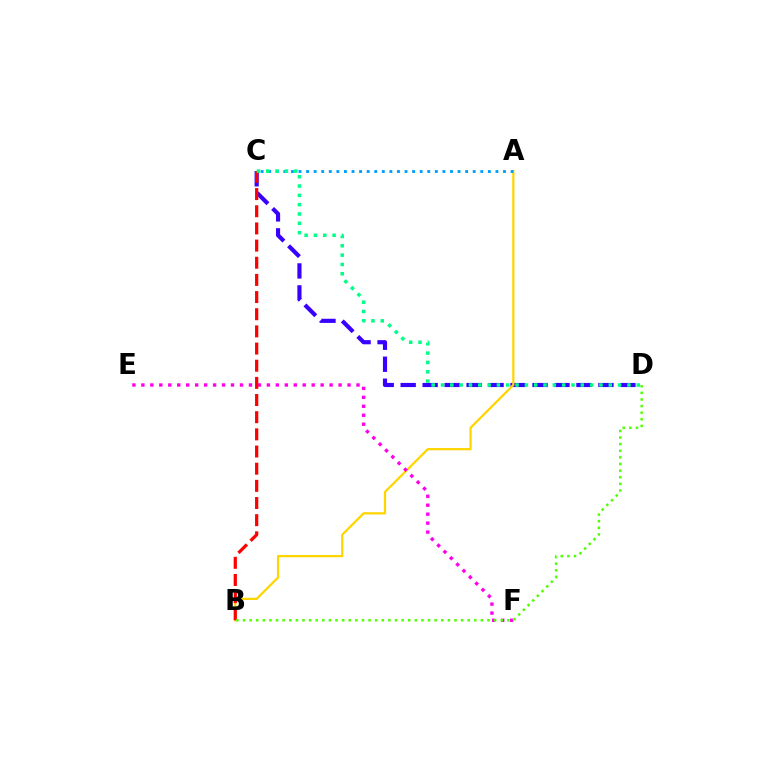{('C', 'D'): [{'color': '#3700ff', 'line_style': 'dashed', 'thickness': 2.99}, {'color': '#00ff86', 'line_style': 'dotted', 'thickness': 2.53}], ('A', 'B'): [{'color': '#ffd500', 'line_style': 'solid', 'thickness': 1.61}], ('A', 'C'): [{'color': '#009eff', 'line_style': 'dotted', 'thickness': 2.06}], ('E', 'F'): [{'color': '#ff00ed', 'line_style': 'dotted', 'thickness': 2.44}], ('B', 'C'): [{'color': '#ff0000', 'line_style': 'dashed', 'thickness': 2.33}], ('B', 'D'): [{'color': '#4fff00', 'line_style': 'dotted', 'thickness': 1.8}]}